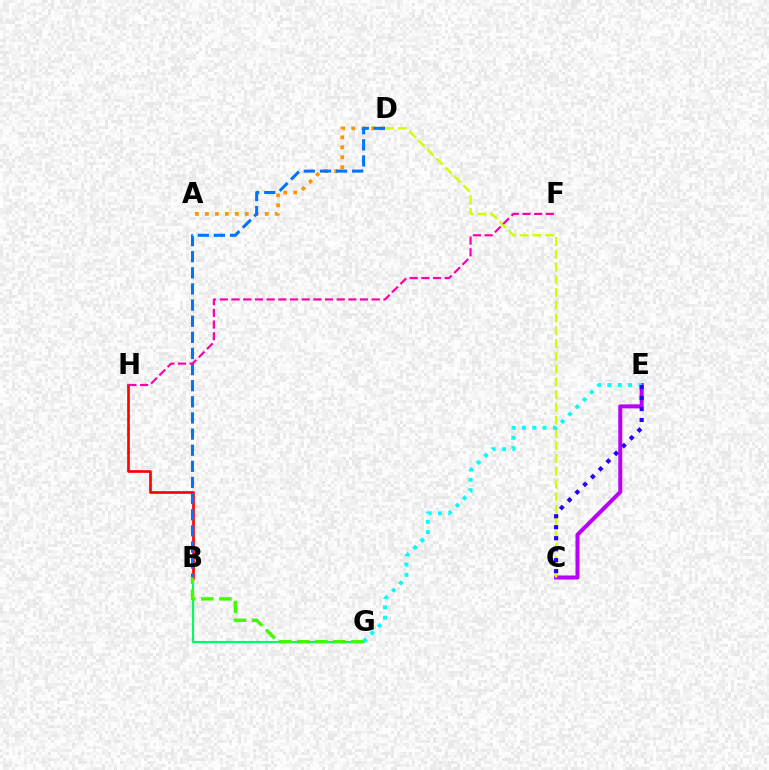{('B', 'G'): [{'color': '#00ff5c', 'line_style': 'solid', 'thickness': 1.55}, {'color': '#3dff00', 'line_style': 'dashed', 'thickness': 2.45}], ('C', 'E'): [{'color': '#b900ff', 'line_style': 'solid', 'thickness': 2.89}, {'color': '#2500ff', 'line_style': 'dotted', 'thickness': 2.98}], ('B', 'H'): [{'color': '#ff0000', 'line_style': 'solid', 'thickness': 1.92}], ('A', 'D'): [{'color': '#ff9400', 'line_style': 'dotted', 'thickness': 2.71}], ('C', 'D'): [{'color': '#d1ff00', 'line_style': 'dashed', 'thickness': 1.73}], ('B', 'D'): [{'color': '#0074ff', 'line_style': 'dashed', 'thickness': 2.19}], ('E', 'G'): [{'color': '#00fff6', 'line_style': 'dotted', 'thickness': 2.8}], ('F', 'H'): [{'color': '#ff00ac', 'line_style': 'dashed', 'thickness': 1.59}]}